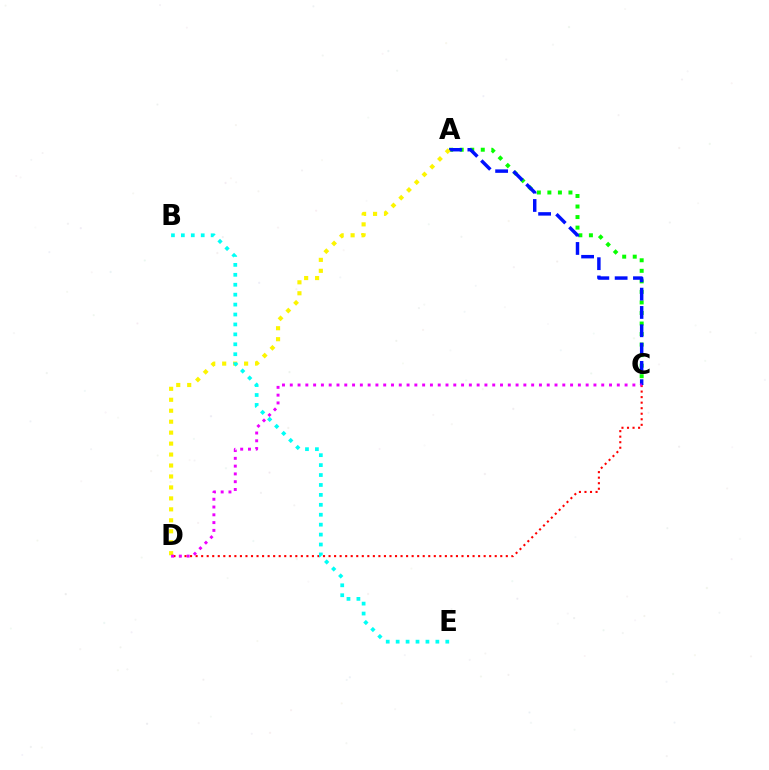{('A', 'C'): [{'color': '#08ff00', 'line_style': 'dotted', 'thickness': 2.86}, {'color': '#0010ff', 'line_style': 'dashed', 'thickness': 2.49}], ('C', 'D'): [{'color': '#ff0000', 'line_style': 'dotted', 'thickness': 1.51}, {'color': '#ee00ff', 'line_style': 'dotted', 'thickness': 2.12}], ('A', 'D'): [{'color': '#fcf500', 'line_style': 'dotted', 'thickness': 2.98}], ('B', 'E'): [{'color': '#00fff6', 'line_style': 'dotted', 'thickness': 2.7}]}